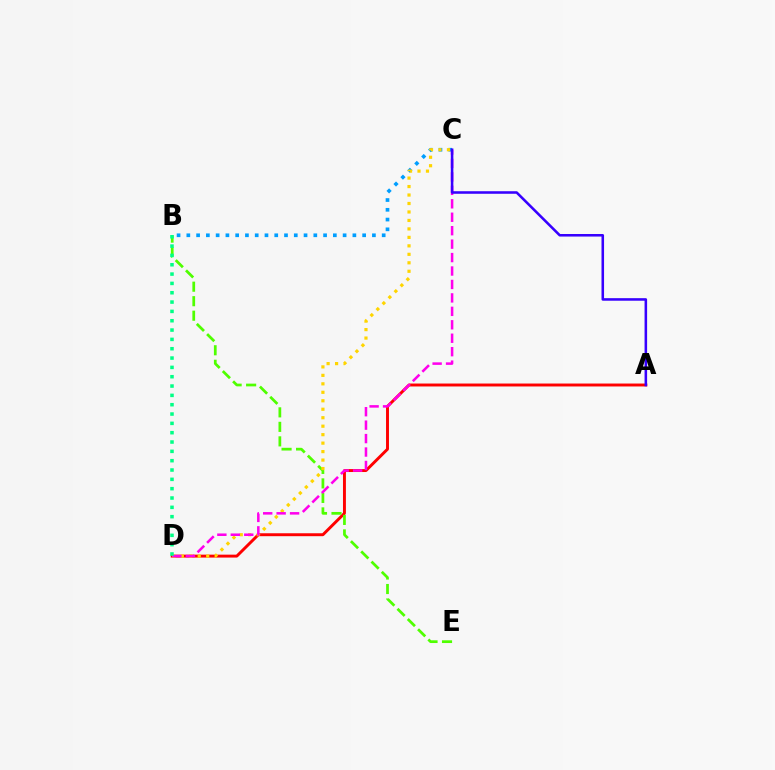{('B', 'C'): [{'color': '#009eff', 'line_style': 'dotted', 'thickness': 2.65}], ('A', 'D'): [{'color': '#ff0000', 'line_style': 'solid', 'thickness': 2.11}], ('B', 'E'): [{'color': '#4fff00', 'line_style': 'dashed', 'thickness': 1.97}], ('C', 'D'): [{'color': '#ffd500', 'line_style': 'dotted', 'thickness': 2.3}, {'color': '#ff00ed', 'line_style': 'dashed', 'thickness': 1.83}], ('B', 'D'): [{'color': '#00ff86', 'line_style': 'dotted', 'thickness': 2.54}], ('A', 'C'): [{'color': '#3700ff', 'line_style': 'solid', 'thickness': 1.84}]}